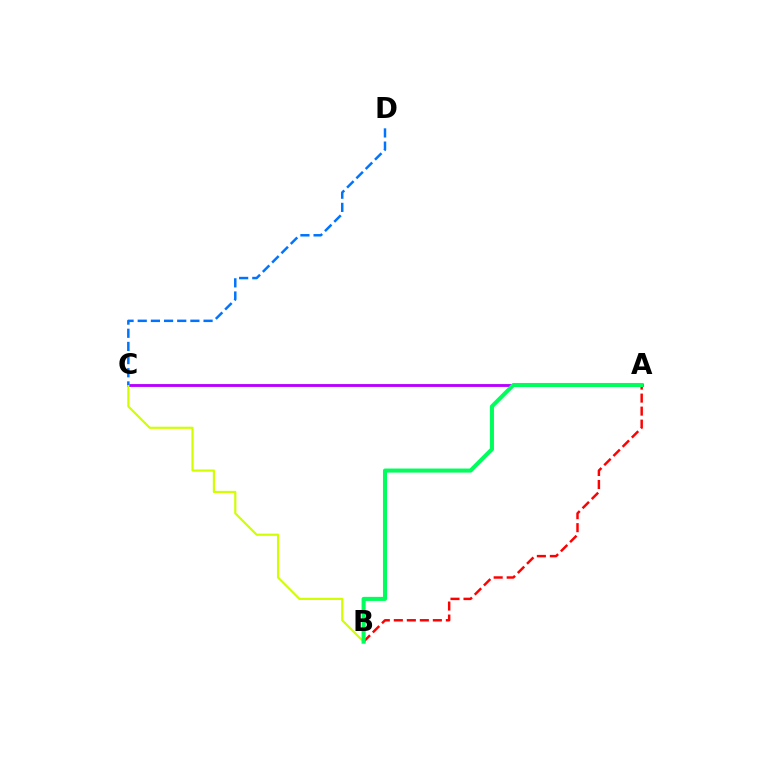{('A', 'C'): [{'color': '#b900ff', 'line_style': 'solid', 'thickness': 2.06}], ('B', 'C'): [{'color': '#d1ff00', 'line_style': 'solid', 'thickness': 1.56}], ('C', 'D'): [{'color': '#0074ff', 'line_style': 'dashed', 'thickness': 1.79}], ('A', 'B'): [{'color': '#ff0000', 'line_style': 'dashed', 'thickness': 1.77}, {'color': '#00ff5c', 'line_style': 'solid', 'thickness': 2.93}]}